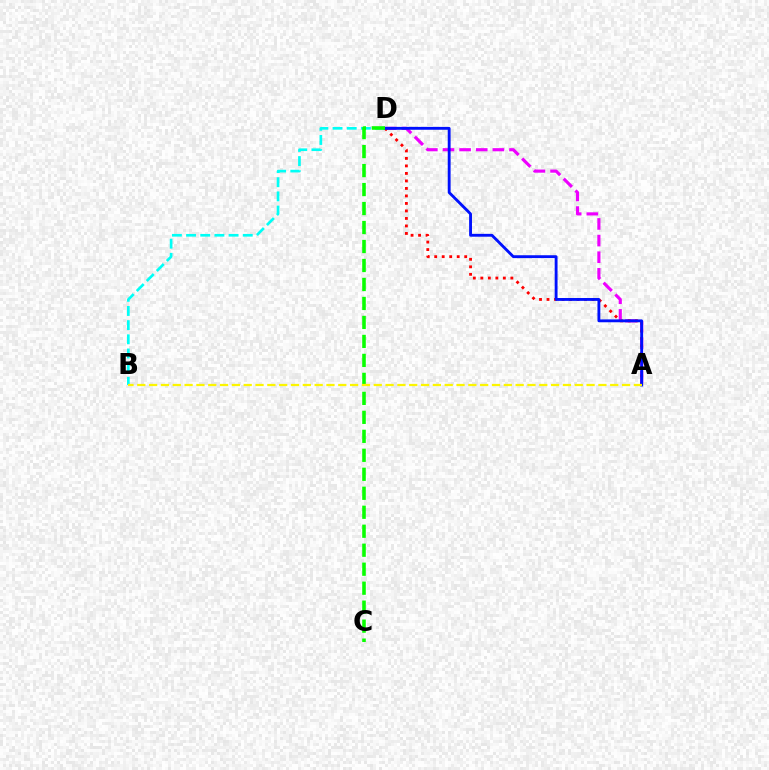{('A', 'D'): [{'color': '#ee00ff', 'line_style': 'dashed', 'thickness': 2.26}, {'color': '#ff0000', 'line_style': 'dotted', 'thickness': 2.04}, {'color': '#0010ff', 'line_style': 'solid', 'thickness': 2.06}], ('B', 'D'): [{'color': '#00fff6', 'line_style': 'dashed', 'thickness': 1.93}], ('C', 'D'): [{'color': '#08ff00', 'line_style': 'dashed', 'thickness': 2.58}], ('A', 'B'): [{'color': '#fcf500', 'line_style': 'dashed', 'thickness': 1.61}]}